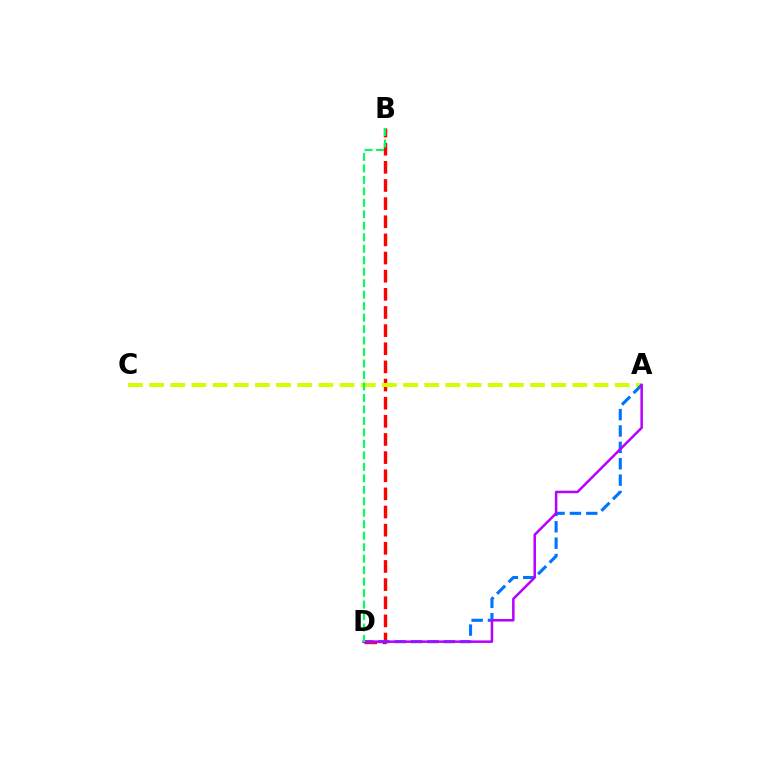{('B', 'D'): [{'color': '#ff0000', 'line_style': 'dashed', 'thickness': 2.46}, {'color': '#00ff5c', 'line_style': 'dashed', 'thickness': 1.56}], ('A', 'C'): [{'color': '#d1ff00', 'line_style': 'dashed', 'thickness': 2.88}], ('A', 'D'): [{'color': '#0074ff', 'line_style': 'dashed', 'thickness': 2.23}, {'color': '#b900ff', 'line_style': 'solid', 'thickness': 1.81}]}